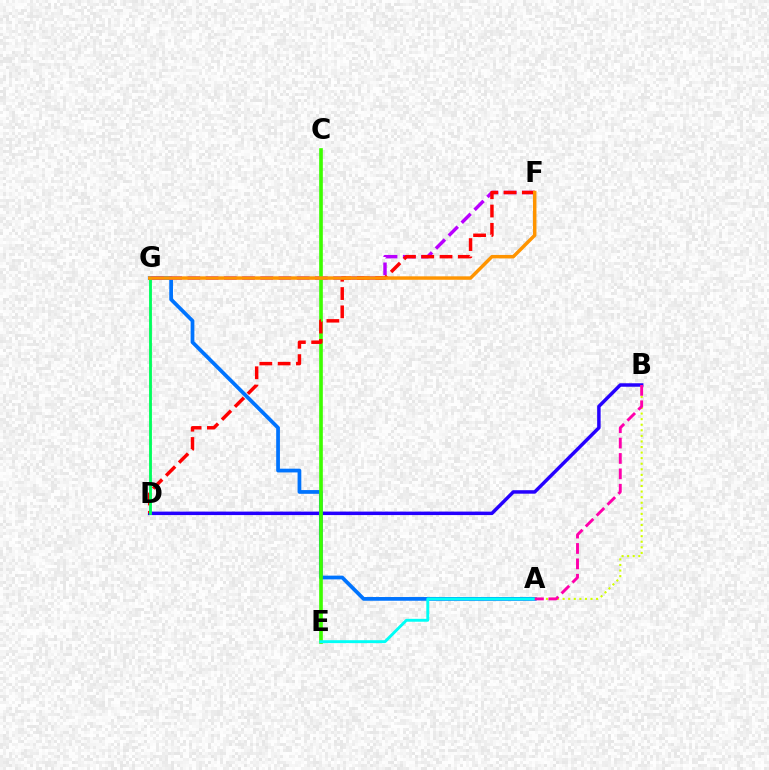{('B', 'D'): [{'color': '#2500ff', 'line_style': 'solid', 'thickness': 2.5}], ('A', 'G'): [{'color': '#0074ff', 'line_style': 'solid', 'thickness': 2.69}], ('A', 'B'): [{'color': '#d1ff00', 'line_style': 'dotted', 'thickness': 1.51}, {'color': '#ff00ac', 'line_style': 'dashed', 'thickness': 2.09}], ('F', 'G'): [{'color': '#b900ff', 'line_style': 'dashed', 'thickness': 2.47}, {'color': '#ff9400', 'line_style': 'solid', 'thickness': 2.48}], ('C', 'E'): [{'color': '#3dff00', 'line_style': 'solid', 'thickness': 2.63}], ('A', 'E'): [{'color': '#00fff6', 'line_style': 'solid', 'thickness': 2.09}], ('D', 'F'): [{'color': '#ff0000', 'line_style': 'dashed', 'thickness': 2.49}], ('D', 'G'): [{'color': '#00ff5c', 'line_style': 'solid', 'thickness': 2.05}]}